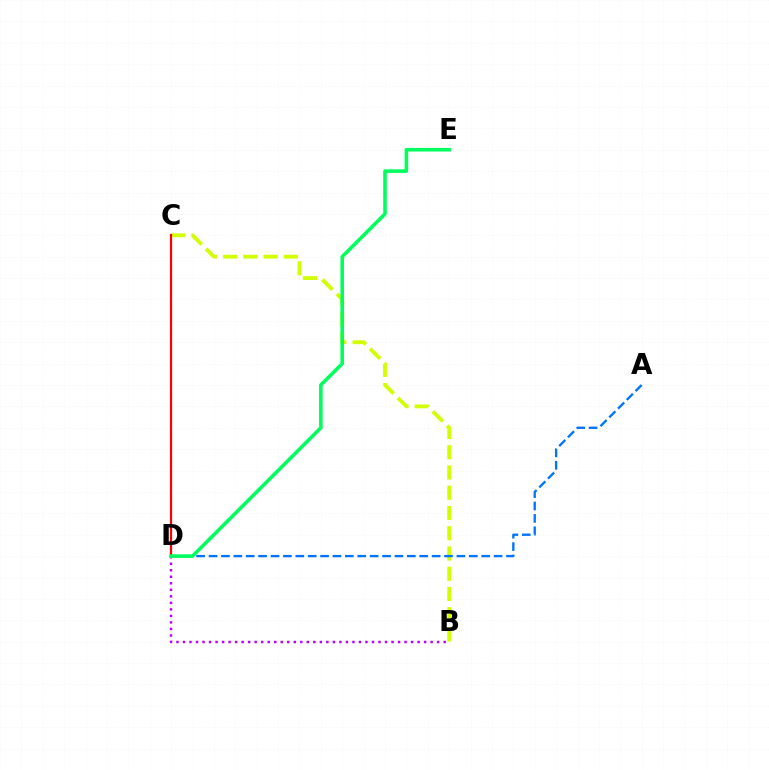{('B', 'C'): [{'color': '#d1ff00', 'line_style': 'dashed', 'thickness': 2.75}], ('C', 'D'): [{'color': '#ff0000', 'line_style': 'solid', 'thickness': 1.6}], ('A', 'D'): [{'color': '#0074ff', 'line_style': 'dashed', 'thickness': 1.68}], ('B', 'D'): [{'color': '#b900ff', 'line_style': 'dotted', 'thickness': 1.77}], ('D', 'E'): [{'color': '#00ff5c', 'line_style': 'solid', 'thickness': 2.57}]}